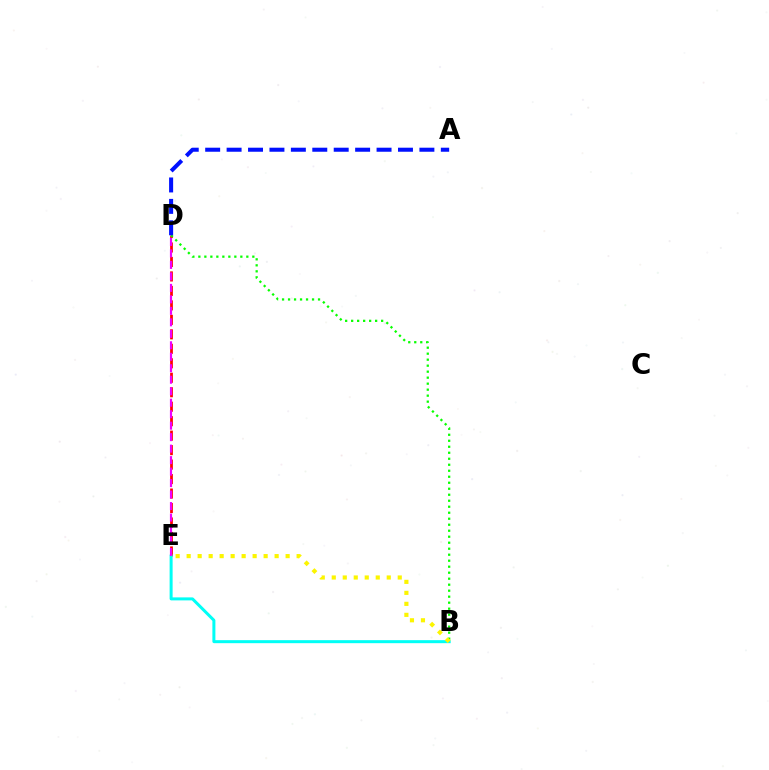{('D', 'E'): [{'color': '#ff0000', 'line_style': 'dashed', 'thickness': 1.97}, {'color': '#ee00ff', 'line_style': 'dashed', 'thickness': 1.56}], ('B', 'D'): [{'color': '#08ff00', 'line_style': 'dotted', 'thickness': 1.63}], ('B', 'E'): [{'color': '#00fff6', 'line_style': 'solid', 'thickness': 2.16}, {'color': '#fcf500', 'line_style': 'dotted', 'thickness': 2.99}], ('A', 'D'): [{'color': '#0010ff', 'line_style': 'dashed', 'thickness': 2.91}]}